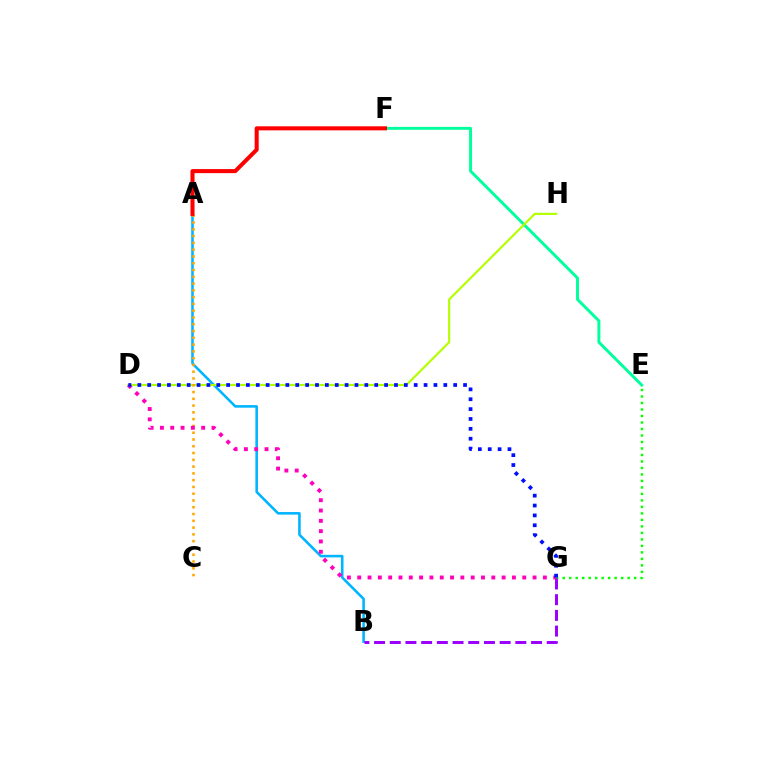{('A', 'B'): [{'color': '#00b5ff', 'line_style': 'solid', 'thickness': 1.85}], ('E', 'G'): [{'color': '#08ff00', 'line_style': 'dotted', 'thickness': 1.76}], ('E', 'F'): [{'color': '#00ff9d', 'line_style': 'solid', 'thickness': 2.12}], ('D', 'H'): [{'color': '#b3ff00', 'line_style': 'solid', 'thickness': 1.55}], ('B', 'G'): [{'color': '#9b00ff', 'line_style': 'dashed', 'thickness': 2.13}], ('A', 'C'): [{'color': '#ffa500', 'line_style': 'dotted', 'thickness': 1.84}], ('A', 'F'): [{'color': '#ff0000', 'line_style': 'solid', 'thickness': 2.92}], ('D', 'G'): [{'color': '#ff00bd', 'line_style': 'dotted', 'thickness': 2.8}, {'color': '#0010ff', 'line_style': 'dotted', 'thickness': 2.68}]}